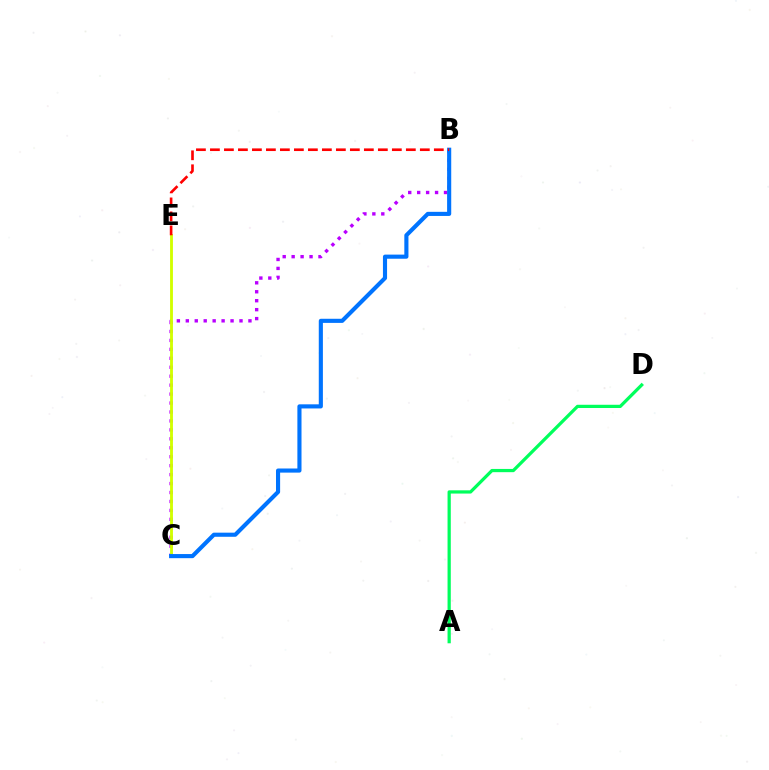{('A', 'D'): [{'color': '#00ff5c', 'line_style': 'solid', 'thickness': 2.33}], ('B', 'C'): [{'color': '#b900ff', 'line_style': 'dotted', 'thickness': 2.43}, {'color': '#0074ff', 'line_style': 'solid', 'thickness': 2.97}], ('C', 'E'): [{'color': '#d1ff00', 'line_style': 'solid', 'thickness': 2.05}], ('B', 'E'): [{'color': '#ff0000', 'line_style': 'dashed', 'thickness': 1.9}]}